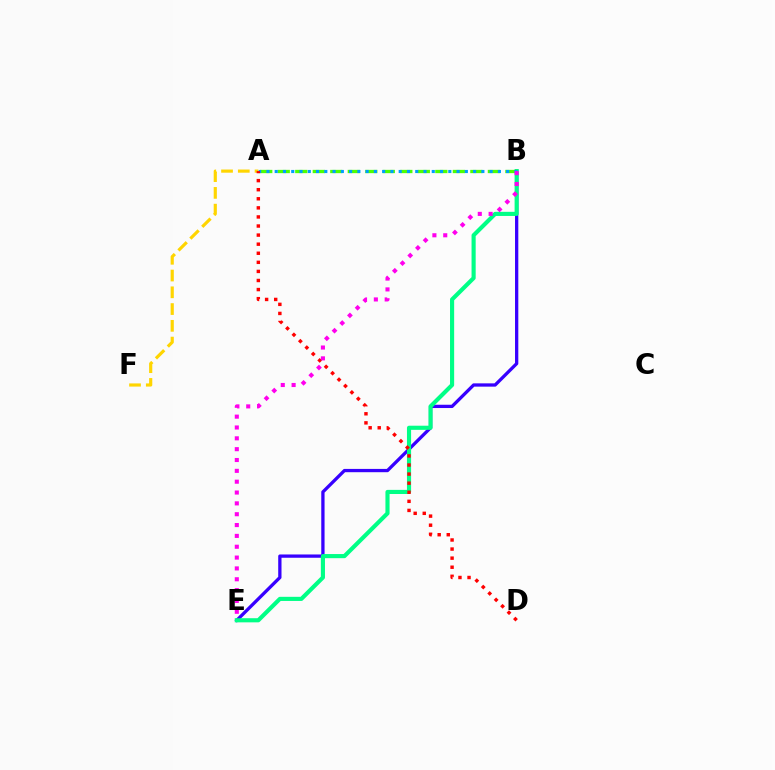{('B', 'E'): [{'color': '#3700ff', 'line_style': 'solid', 'thickness': 2.37}, {'color': '#00ff86', 'line_style': 'solid', 'thickness': 2.97}, {'color': '#ff00ed', 'line_style': 'dotted', 'thickness': 2.95}], ('A', 'B'): [{'color': '#4fff00', 'line_style': 'dashed', 'thickness': 2.38}, {'color': '#009eff', 'line_style': 'dotted', 'thickness': 2.25}], ('A', 'F'): [{'color': '#ffd500', 'line_style': 'dashed', 'thickness': 2.28}], ('A', 'D'): [{'color': '#ff0000', 'line_style': 'dotted', 'thickness': 2.47}]}